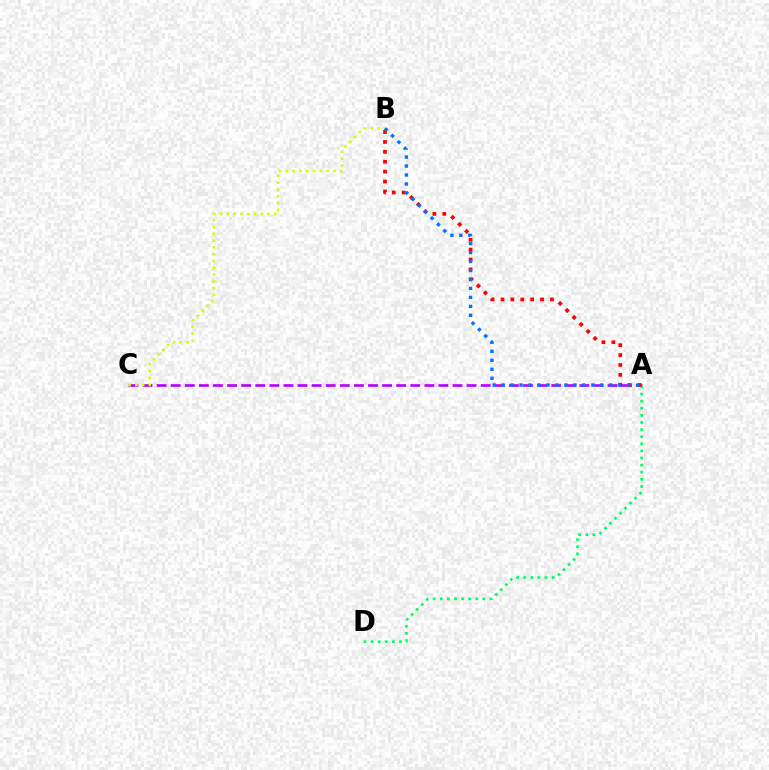{('A', 'C'): [{'color': '#b900ff', 'line_style': 'dashed', 'thickness': 1.91}], ('A', 'D'): [{'color': '#00ff5c', 'line_style': 'dotted', 'thickness': 1.93}], ('A', 'B'): [{'color': '#ff0000', 'line_style': 'dotted', 'thickness': 2.69}, {'color': '#0074ff', 'line_style': 'dotted', 'thickness': 2.44}], ('B', 'C'): [{'color': '#d1ff00', 'line_style': 'dotted', 'thickness': 1.84}]}